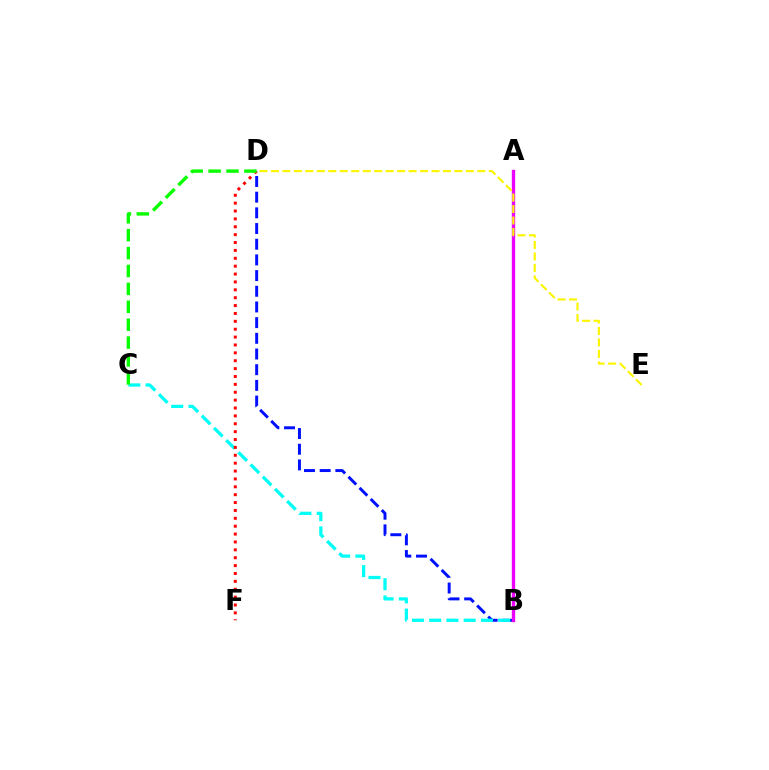{('B', 'D'): [{'color': '#0010ff', 'line_style': 'dashed', 'thickness': 2.13}], ('A', 'B'): [{'color': '#ee00ff', 'line_style': 'solid', 'thickness': 2.41}], ('B', 'C'): [{'color': '#00fff6', 'line_style': 'dashed', 'thickness': 2.34}], ('D', 'F'): [{'color': '#ff0000', 'line_style': 'dotted', 'thickness': 2.14}], ('C', 'D'): [{'color': '#08ff00', 'line_style': 'dashed', 'thickness': 2.43}], ('D', 'E'): [{'color': '#fcf500', 'line_style': 'dashed', 'thickness': 1.56}]}